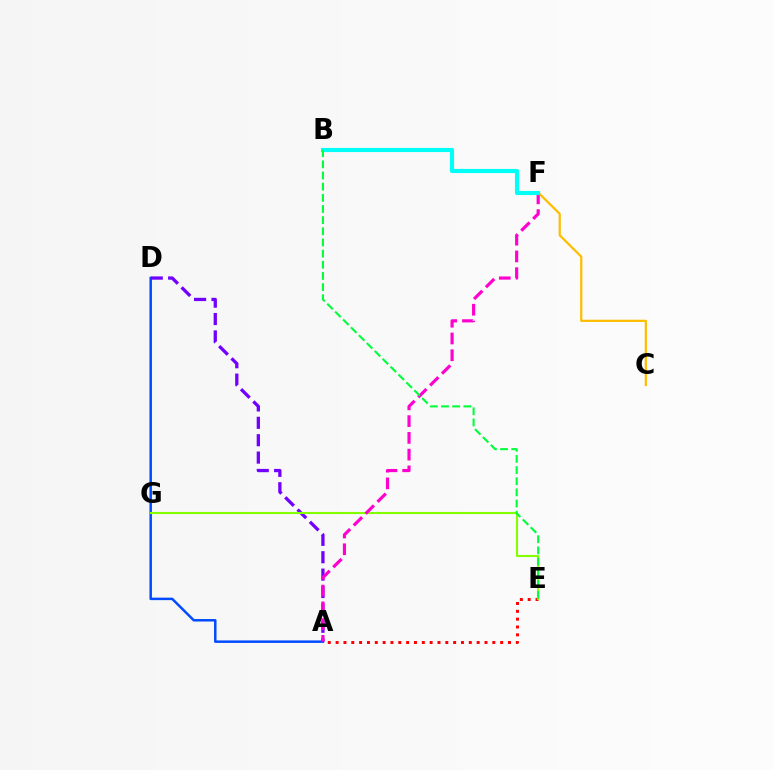{('A', 'D'): [{'color': '#004bff', 'line_style': 'solid', 'thickness': 1.79}, {'color': '#7200ff', 'line_style': 'dashed', 'thickness': 2.36}], ('C', 'F'): [{'color': '#ffbd00', 'line_style': 'solid', 'thickness': 1.6}], ('A', 'E'): [{'color': '#ff0000', 'line_style': 'dotted', 'thickness': 2.13}], ('E', 'G'): [{'color': '#84ff00', 'line_style': 'solid', 'thickness': 1.51}], ('A', 'F'): [{'color': '#ff00cf', 'line_style': 'dashed', 'thickness': 2.28}], ('B', 'F'): [{'color': '#00fff6', 'line_style': 'solid', 'thickness': 2.98}], ('B', 'E'): [{'color': '#00ff39', 'line_style': 'dashed', 'thickness': 1.52}]}